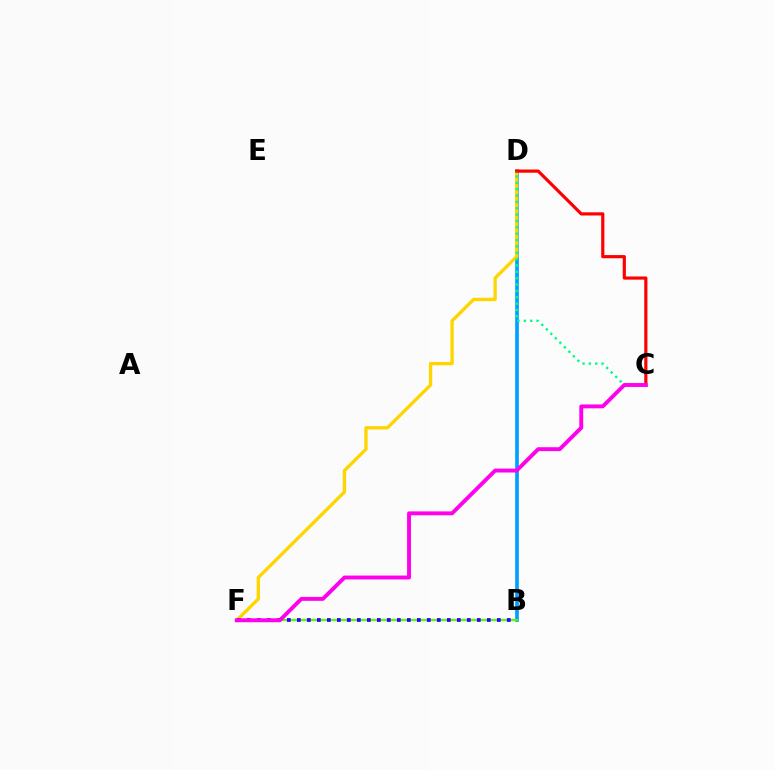{('B', 'D'): [{'color': '#009eff', 'line_style': 'solid', 'thickness': 2.63}], ('D', 'F'): [{'color': '#ffd500', 'line_style': 'solid', 'thickness': 2.39}], ('C', 'D'): [{'color': '#ff0000', 'line_style': 'solid', 'thickness': 2.29}, {'color': '#00ff86', 'line_style': 'dotted', 'thickness': 1.73}], ('B', 'F'): [{'color': '#4fff00', 'line_style': 'solid', 'thickness': 1.63}, {'color': '#3700ff', 'line_style': 'dotted', 'thickness': 2.72}], ('C', 'F'): [{'color': '#ff00ed', 'line_style': 'solid', 'thickness': 2.8}]}